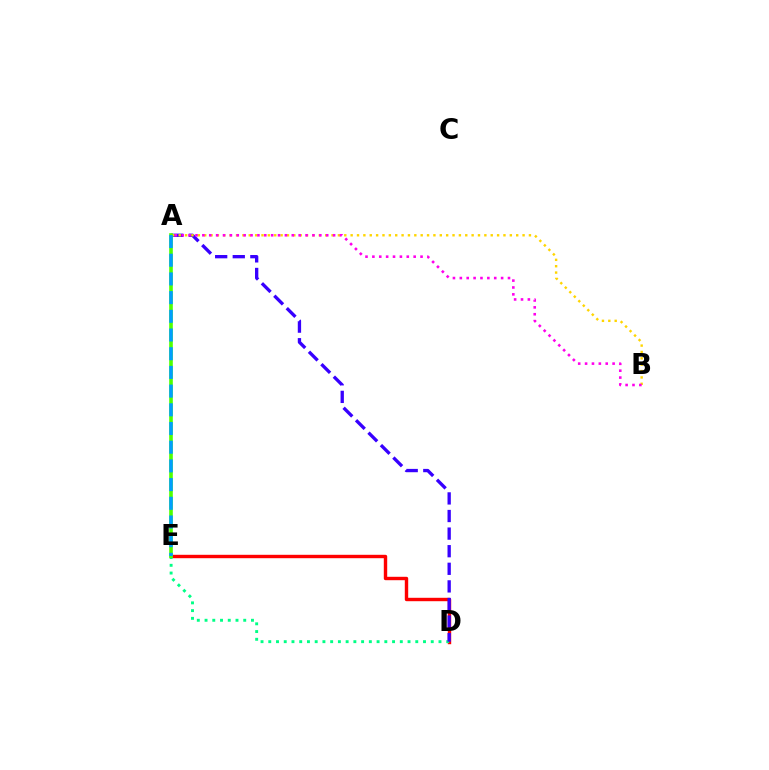{('D', 'E'): [{'color': '#ff0000', 'line_style': 'solid', 'thickness': 2.45}, {'color': '#00ff86', 'line_style': 'dotted', 'thickness': 2.1}], ('A', 'D'): [{'color': '#3700ff', 'line_style': 'dashed', 'thickness': 2.39}], ('A', 'B'): [{'color': '#ffd500', 'line_style': 'dotted', 'thickness': 1.73}, {'color': '#ff00ed', 'line_style': 'dotted', 'thickness': 1.87}], ('A', 'E'): [{'color': '#4fff00', 'line_style': 'solid', 'thickness': 2.61}, {'color': '#009eff', 'line_style': 'dashed', 'thickness': 2.54}]}